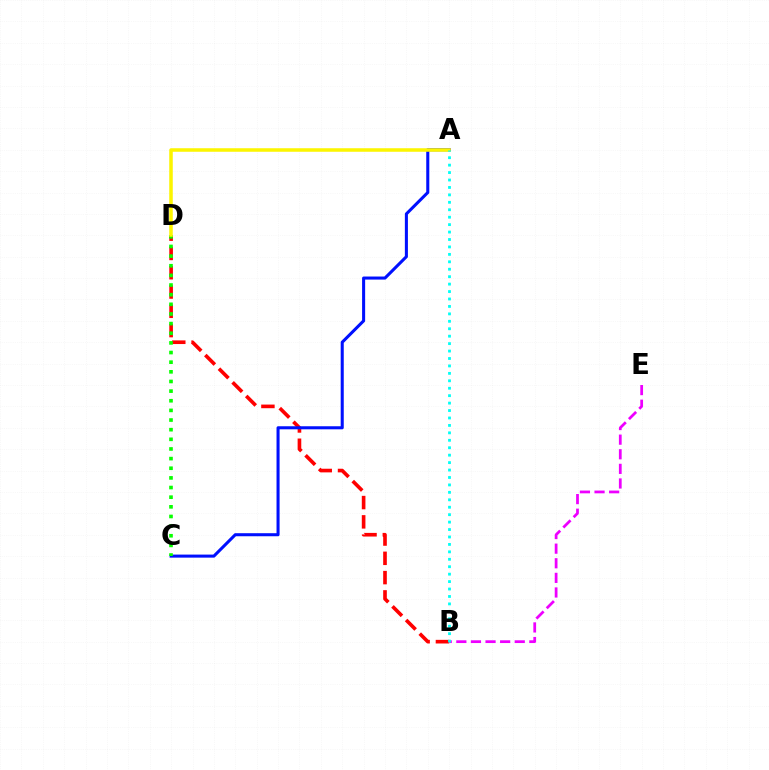{('B', 'D'): [{'color': '#ff0000', 'line_style': 'dashed', 'thickness': 2.62}], ('B', 'E'): [{'color': '#ee00ff', 'line_style': 'dashed', 'thickness': 1.98}], ('A', 'C'): [{'color': '#0010ff', 'line_style': 'solid', 'thickness': 2.2}], ('C', 'D'): [{'color': '#08ff00', 'line_style': 'dotted', 'thickness': 2.62}], ('A', 'D'): [{'color': '#fcf500', 'line_style': 'solid', 'thickness': 2.54}], ('A', 'B'): [{'color': '#00fff6', 'line_style': 'dotted', 'thickness': 2.02}]}